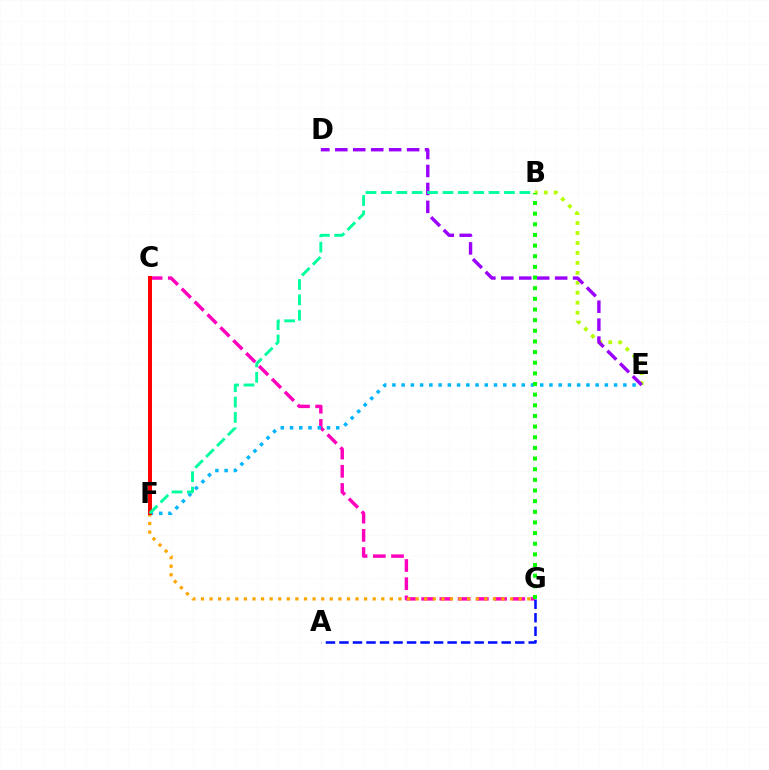{('C', 'G'): [{'color': '#ff00bd', 'line_style': 'dashed', 'thickness': 2.48}], ('F', 'G'): [{'color': '#ffa500', 'line_style': 'dotted', 'thickness': 2.33}], ('B', 'E'): [{'color': '#b3ff00', 'line_style': 'dotted', 'thickness': 2.71}], ('D', 'E'): [{'color': '#9b00ff', 'line_style': 'dashed', 'thickness': 2.44}], ('A', 'G'): [{'color': '#0010ff', 'line_style': 'dashed', 'thickness': 1.84}], ('E', 'F'): [{'color': '#00b5ff', 'line_style': 'dotted', 'thickness': 2.51}], ('C', 'F'): [{'color': '#ff0000', 'line_style': 'solid', 'thickness': 2.85}], ('B', 'G'): [{'color': '#08ff00', 'line_style': 'dotted', 'thickness': 2.89}], ('B', 'F'): [{'color': '#00ff9d', 'line_style': 'dashed', 'thickness': 2.09}]}